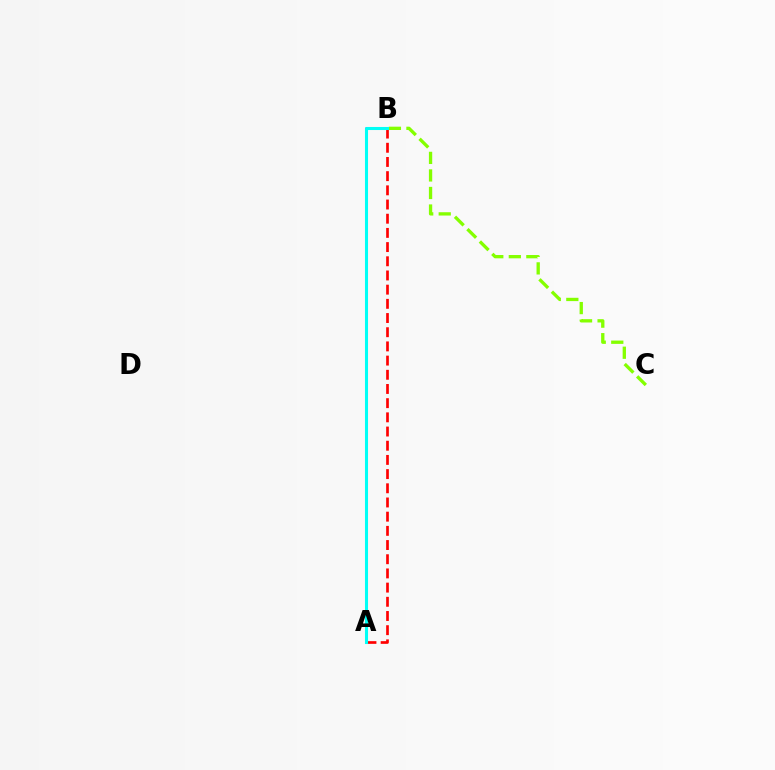{('A', 'B'): [{'color': '#ff0000', 'line_style': 'dashed', 'thickness': 1.93}, {'color': '#7200ff', 'line_style': 'dashed', 'thickness': 1.85}, {'color': '#00fff6', 'line_style': 'solid', 'thickness': 2.2}], ('B', 'C'): [{'color': '#84ff00', 'line_style': 'dashed', 'thickness': 2.38}]}